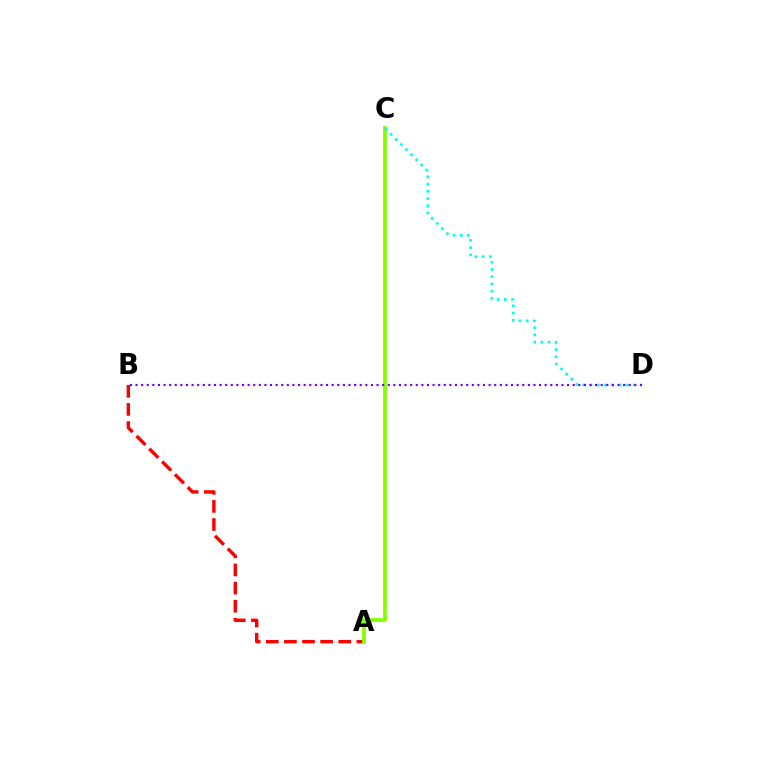{('A', 'B'): [{'color': '#ff0000', 'line_style': 'dashed', 'thickness': 2.46}], ('A', 'C'): [{'color': '#84ff00', 'line_style': 'solid', 'thickness': 2.73}], ('C', 'D'): [{'color': '#00fff6', 'line_style': 'dotted', 'thickness': 1.96}], ('B', 'D'): [{'color': '#7200ff', 'line_style': 'dotted', 'thickness': 1.52}]}